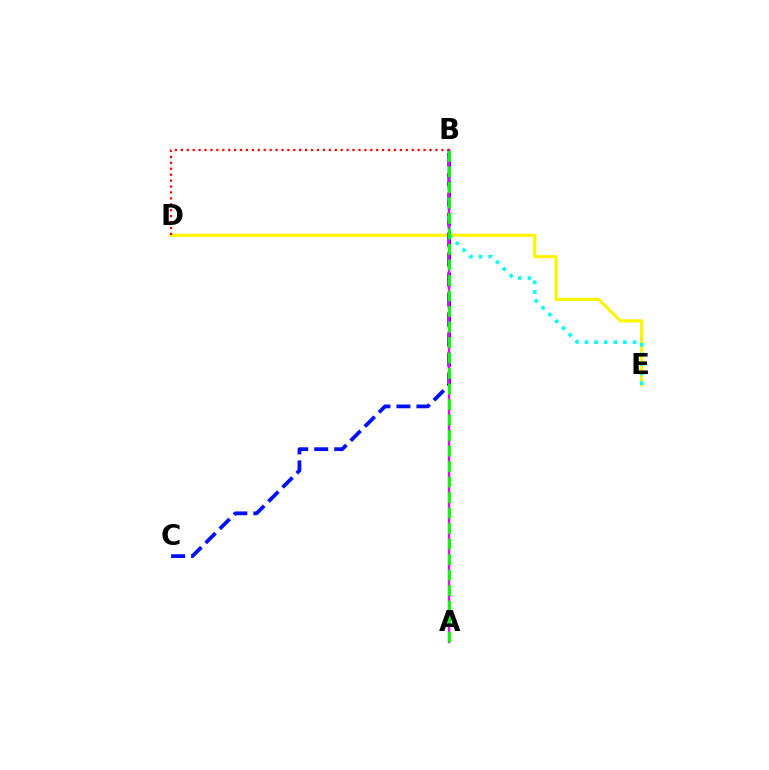{('D', 'E'): [{'color': '#fcf500', 'line_style': 'solid', 'thickness': 2.28}], ('B', 'C'): [{'color': '#0010ff', 'line_style': 'dashed', 'thickness': 2.72}], ('B', 'E'): [{'color': '#00fff6', 'line_style': 'dotted', 'thickness': 2.61}], ('A', 'B'): [{'color': '#ee00ff', 'line_style': 'solid', 'thickness': 1.73}, {'color': '#08ff00', 'line_style': 'dashed', 'thickness': 2.11}], ('B', 'D'): [{'color': '#ff0000', 'line_style': 'dotted', 'thickness': 1.61}]}